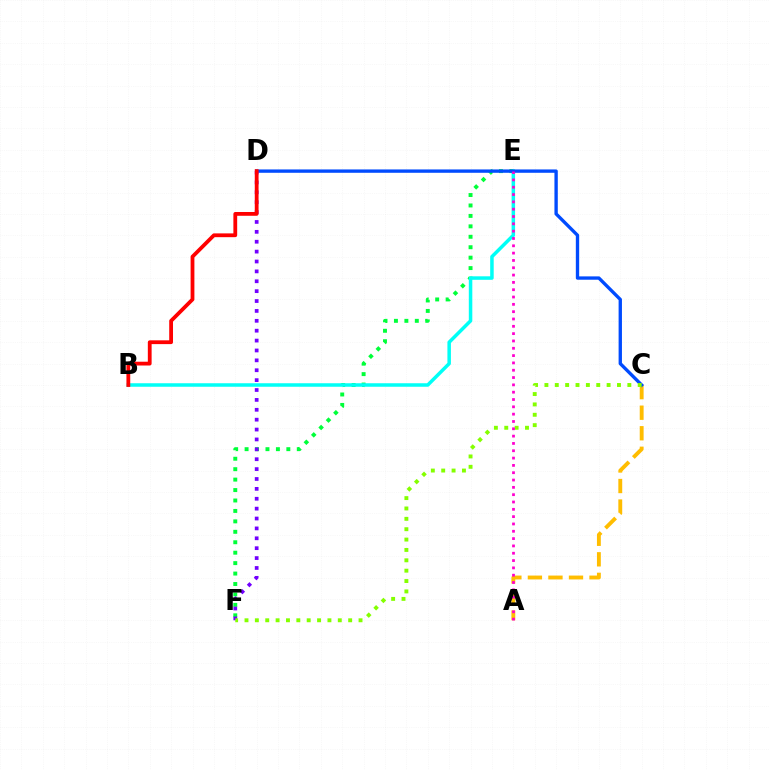{('E', 'F'): [{'color': '#00ff39', 'line_style': 'dotted', 'thickness': 2.84}], ('A', 'C'): [{'color': '#ffbd00', 'line_style': 'dashed', 'thickness': 2.79}], ('B', 'E'): [{'color': '#00fff6', 'line_style': 'solid', 'thickness': 2.52}], ('C', 'D'): [{'color': '#004bff', 'line_style': 'solid', 'thickness': 2.41}], ('D', 'F'): [{'color': '#7200ff', 'line_style': 'dotted', 'thickness': 2.69}], ('B', 'D'): [{'color': '#ff0000', 'line_style': 'solid', 'thickness': 2.73}], ('C', 'F'): [{'color': '#84ff00', 'line_style': 'dotted', 'thickness': 2.82}], ('A', 'E'): [{'color': '#ff00cf', 'line_style': 'dotted', 'thickness': 1.99}]}